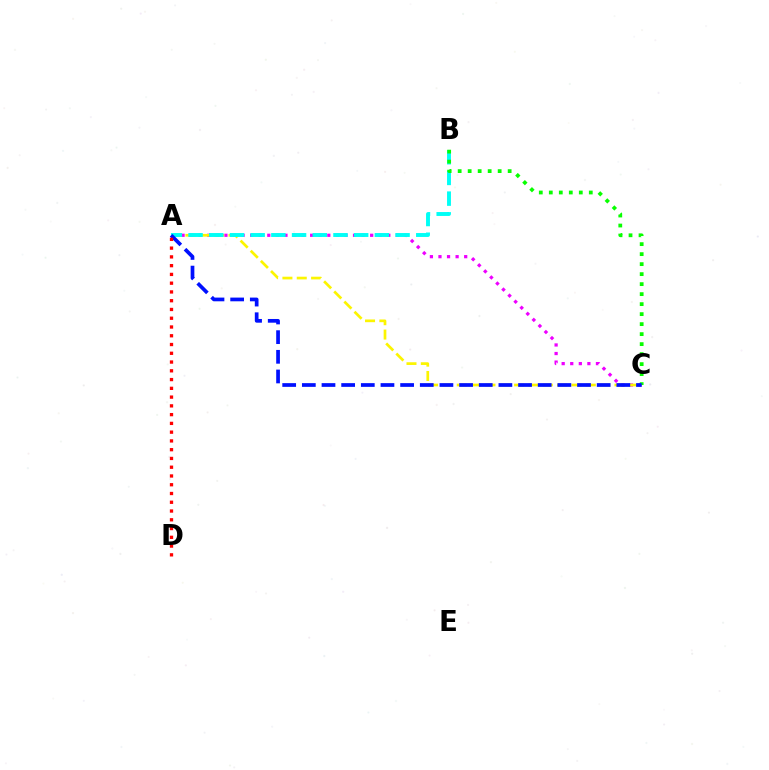{('A', 'C'): [{'color': '#ee00ff', 'line_style': 'dotted', 'thickness': 2.33}, {'color': '#fcf500', 'line_style': 'dashed', 'thickness': 1.95}, {'color': '#0010ff', 'line_style': 'dashed', 'thickness': 2.67}], ('A', 'B'): [{'color': '#00fff6', 'line_style': 'dashed', 'thickness': 2.81}], ('B', 'C'): [{'color': '#08ff00', 'line_style': 'dotted', 'thickness': 2.72}], ('A', 'D'): [{'color': '#ff0000', 'line_style': 'dotted', 'thickness': 2.38}]}